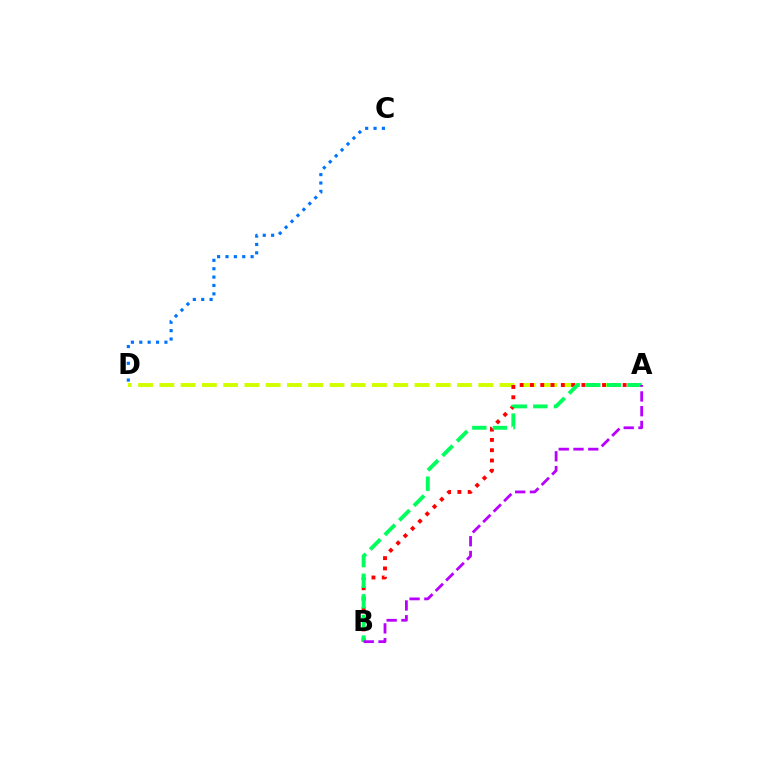{('C', 'D'): [{'color': '#0074ff', 'line_style': 'dotted', 'thickness': 2.28}], ('A', 'D'): [{'color': '#d1ff00', 'line_style': 'dashed', 'thickness': 2.89}], ('A', 'B'): [{'color': '#ff0000', 'line_style': 'dotted', 'thickness': 2.8}, {'color': '#00ff5c', 'line_style': 'dashed', 'thickness': 2.8}, {'color': '#b900ff', 'line_style': 'dashed', 'thickness': 2.01}]}